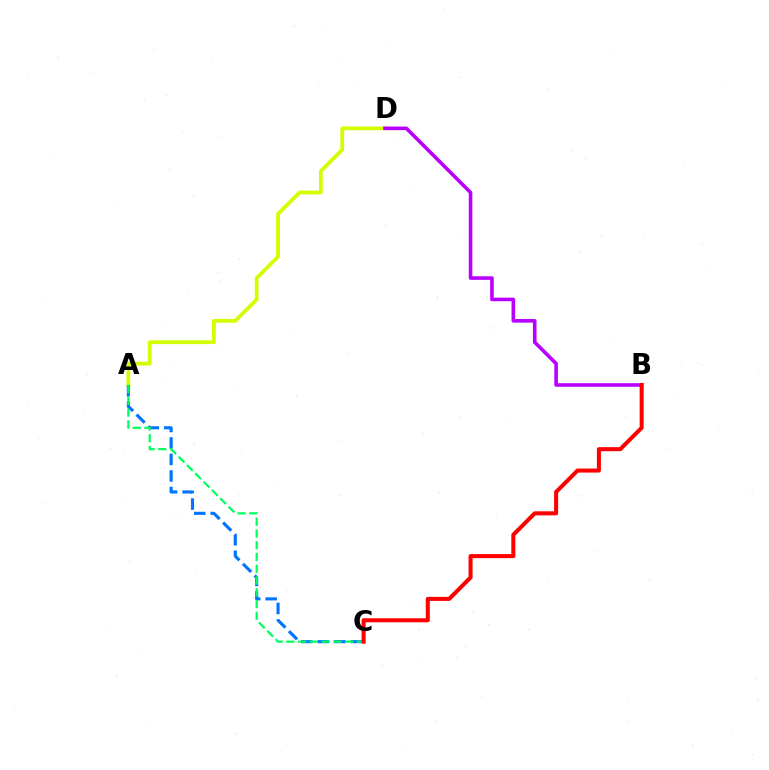{('A', 'D'): [{'color': '#d1ff00', 'line_style': 'solid', 'thickness': 2.71}], ('A', 'C'): [{'color': '#0074ff', 'line_style': 'dashed', 'thickness': 2.24}, {'color': '#00ff5c', 'line_style': 'dashed', 'thickness': 1.6}], ('B', 'D'): [{'color': '#b900ff', 'line_style': 'solid', 'thickness': 2.59}], ('B', 'C'): [{'color': '#ff0000', 'line_style': 'solid', 'thickness': 2.91}]}